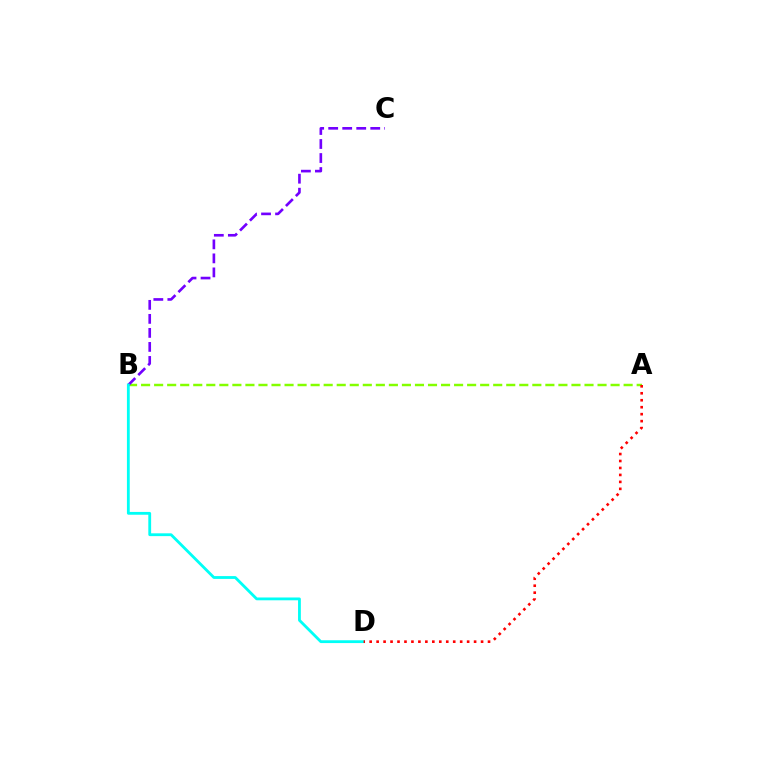{('A', 'B'): [{'color': '#84ff00', 'line_style': 'dashed', 'thickness': 1.77}], ('B', 'C'): [{'color': '#7200ff', 'line_style': 'dashed', 'thickness': 1.9}], ('B', 'D'): [{'color': '#00fff6', 'line_style': 'solid', 'thickness': 2.02}], ('A', 'D'): [{'color': '#ff0000', 'line_style': 'dotted', 'thickness': 1.89}]}